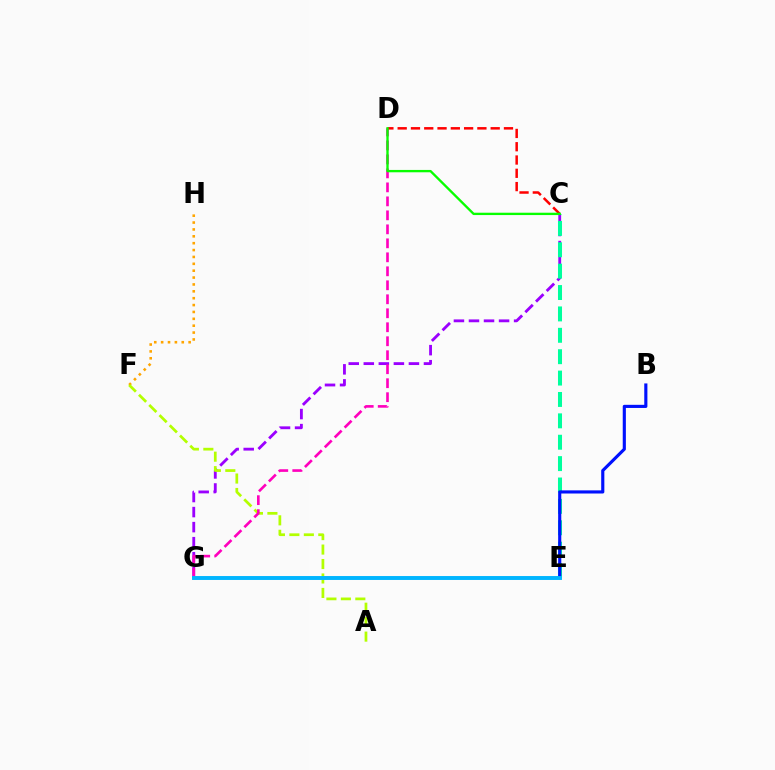{('F', 'H'): [{'color': '#ffa500', 'line_style': 'dotted', 'thickness': 1.87}], ('C', 'G'): [{'color': '#9b00ff', 'line_style': 'dashed', 'thickness': 2.04}], ('A', 'F'): [{'color': '#b3ff00', 'line_style': 'dashed', 'thickness': 1.96}], ('C', 'E'): [{'color': '#00ff9d', 'line_style': 'dashed', 'thickness': 2.91}], ('B', 'E'): [{'color': '#0010ff', 'line_style': 'solid', 'thickness': 2.26}], ('D', 'G'): [{'color': '#ff00bd', 'line_style': 'dashed', 'thickness': 1.9}], ('C', 'D'): [{'color': '#ff0000', 'line_style': 'dashed', 'thickness': 1.81}, {'color': '#08ff00', 'line_style': 'solid', 'thickness': 1.69}], ('E', 'G'): [{'color': '#00b5ff', 'line_style': 'solid', 'thickness': 2.82}]}